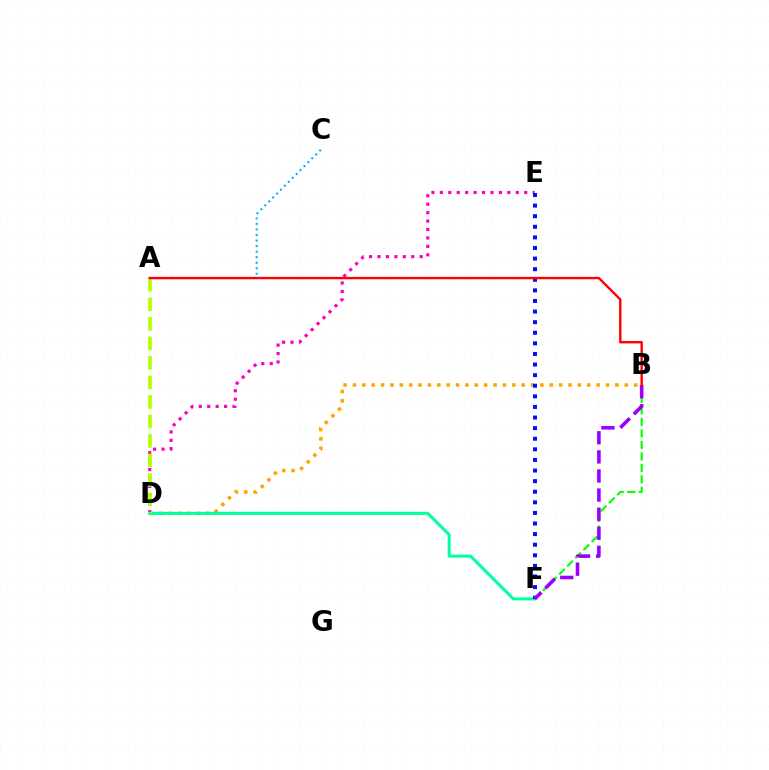{('B', 'D'): [{'color': '#ffa500', 'line_style': 'dotted', 'thickness': 2.55}], ('A', 'C'): [{'color': '#00b5ff', 'line_style': 'dotted', 'thickness': 1.51}], ('B', 'F'): [{'color': '#08ff00', 'line_style': 'dashed', 'thickness': 1.56}, {'color': '#9b00ff', 'line_style': 'dashed', 'thickness': 2.59}], ('D', 'E'): [{'color': '#ff00bd', 'line_style': 'dotted', 'thickness': 2.29}], ('D', 'F'): [{'color': '#00ff9d', 'line_style': 'solid', 'thickness': 2.18}], ('E', 'F'): [{'color': '#0010ff', 'line_style': 'dotted', 'thickness': 2.88}], ('A', 'D'): [{'color': '#b3ff00', 'line_style': 'dashed', 'thickness': 2.65}], ('A', 'B'): [{'color': '#ff0000', 'line_style': 'solid', 'thickness': 1.73}]}